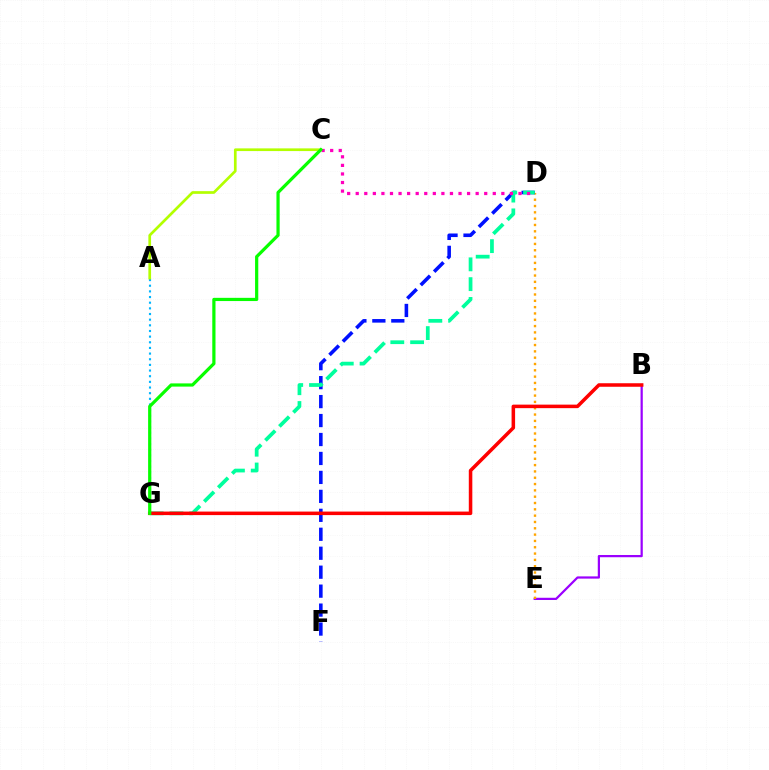{('A', 'G'): [{'color': '#00b5ff', 'line_style': 'dotted', 'thickness': 1.54}], ('B', 'E'): [{'color': '#9b00ff', 'line_style': 'solid', 'thickness': 1.6}], ('A', 'C'): [{'color': '#b3ff00', 'line_style': 'solid', 'thickness': 1.94}], ('D', 'E'): [{'color': '#ffa500', 'line_style': 'dotted', 'thickness': 1.72}], ('D', 'F'): [{'color': '#0010ff', 'line_style': 'dashed', 'thickness': 2.58}], ('D', 'G'): [{'color': '#00ff9d', 'line_style': 'dashed', 'thickness': 2.69}], ('B', 'G'): [{'color': '#ff0000', 'line_style': 'solid', 'thickness': 2.54}], ('C', 'D'): [{'color': '#ff00bd', 'line_style': 'dotted', 'thickness': 2.33}], ('C', 'G'): [{'color': '#08ff00', 'line_style': 'solid', 'thickness': 2.31}]}